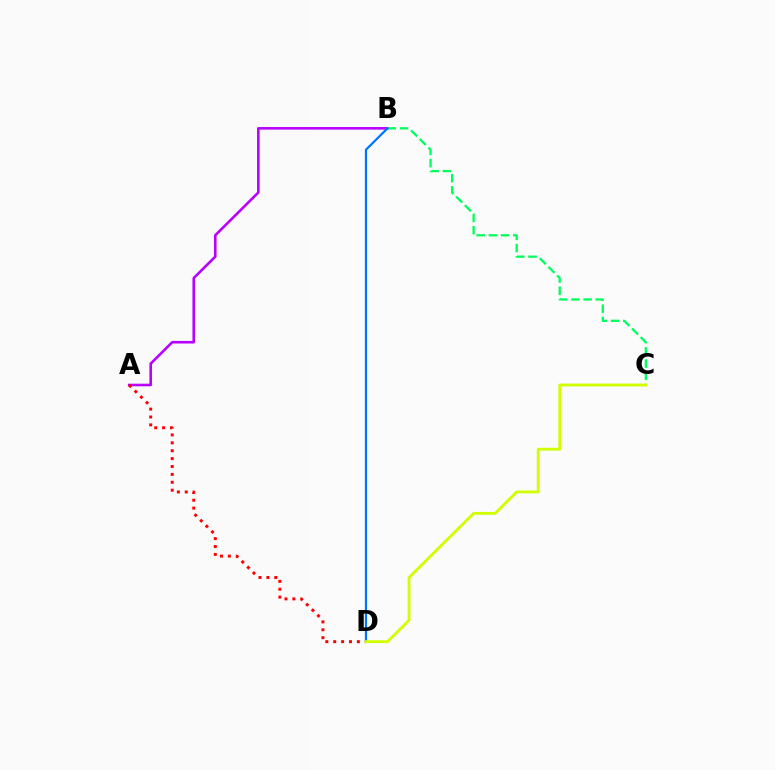{('A', 'B'): [{'color': '#b900ff', 'line_style': 'solid', 'thickness': 1.87}], ('B', 'C'): [{'color': '#00ff5c', 'line_style': 'dashed', 'thickness': 1.66}], ('A', 'D'): [{'color': '#ff0000', 'line_style': 'dotted', 'thickness': 2.14}], ('B', 'D'): [{'color': '#0074ff', 'line_style': 'solid', 'thickness': 1.6}], ('C', 'D'): [{'color': '#d1ff00', 'line_style': 'solid', 'thickness': 2.03}]}